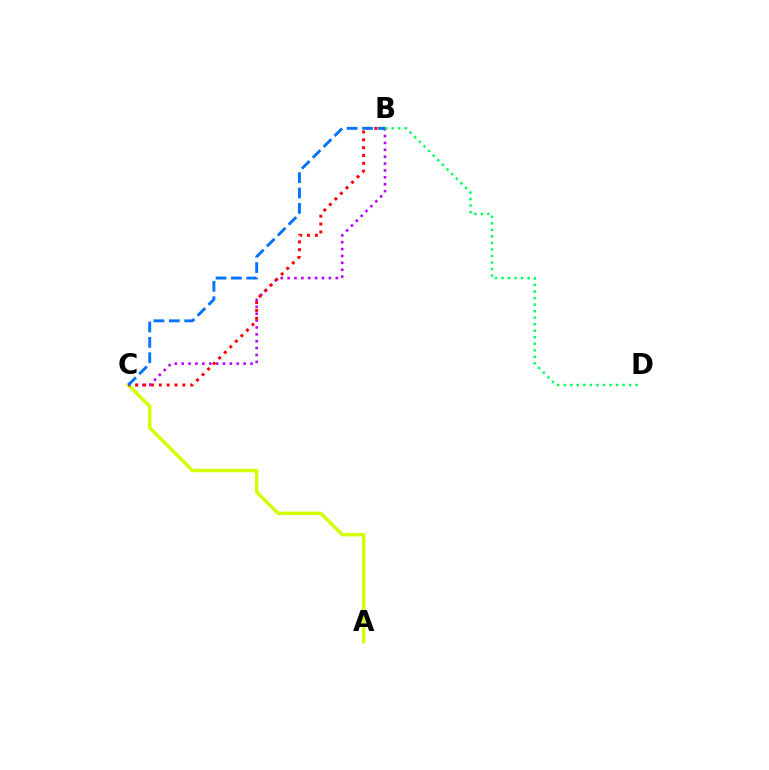{('B', 'C'): [{'color': '#b900ff', 'line_style': 'dotted', 'thickness': 1.87}, {'color': '#ff0000', 'line_style': 'dotted', 'thickness': 2.13}, {'color': '#0074ff', 'line_style': 'dashed', 'thickness': 2.09}], ('B', 'D'): [{'color': '#00ff5c', 'line_style': 'dotted', 'thickness': 1.77}], ('A', 'C'): [{'color': '#d1ff00', 'line_style': 'solid', 'thickness': 2.47}]}